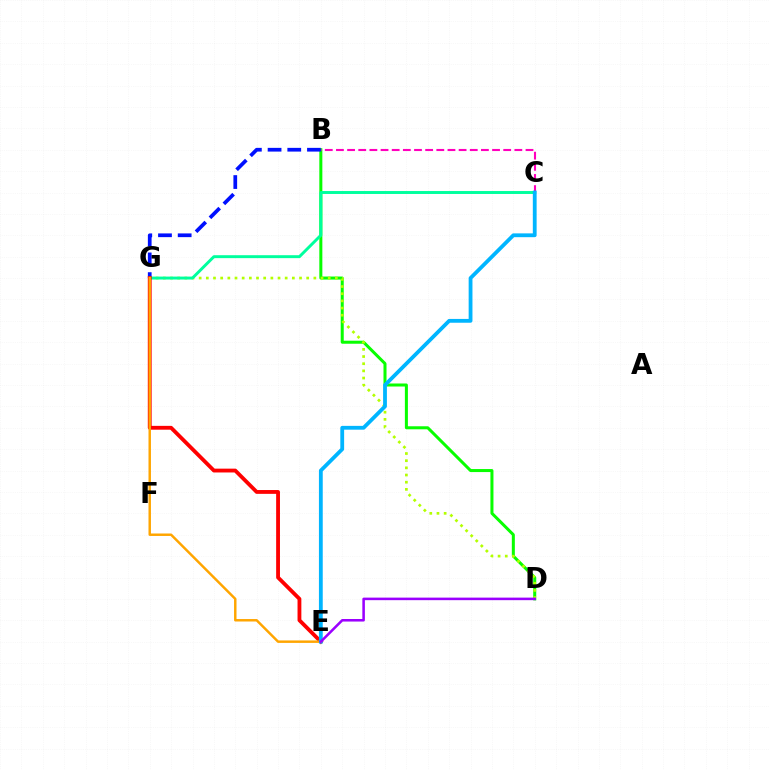{('B', 'D'): [{'color': '#08ff00', 'line_style': 'solid', 'thickness': 2.18}], ('D', 'G'): [{'color': '#b3ff00', 'line_style': 'dotted', 'thickness': 1.95}], ('B', 'G'): [{'color': '#0010ff', 'line_style': 'dashed', 'thickness': 2.68}], ('C', 'G'): [{'color': '#00ff9d', 'line_style': 'solid', 'thickness': 2.12}], ('B', 'C'): [{'color': '#ff00bd', 'line_style': 'dashed', 'thickness': 1.51}], ('E', 'G'): [{'color': '#ff0000', 'line_style': 'solid', 'thickness': 2.75}, {'color': '#ffa500', 'line_style': 'solid', 'thickness': 1.77}], ('C', 'E'): [{'color': '#00b5ff', 'line_style': 'solid', 'thickness': 2.74}], ('D', 'E'): [{'color': '#9b00ff', 'line_style': 'solid', 'thickness': 1.83}]}